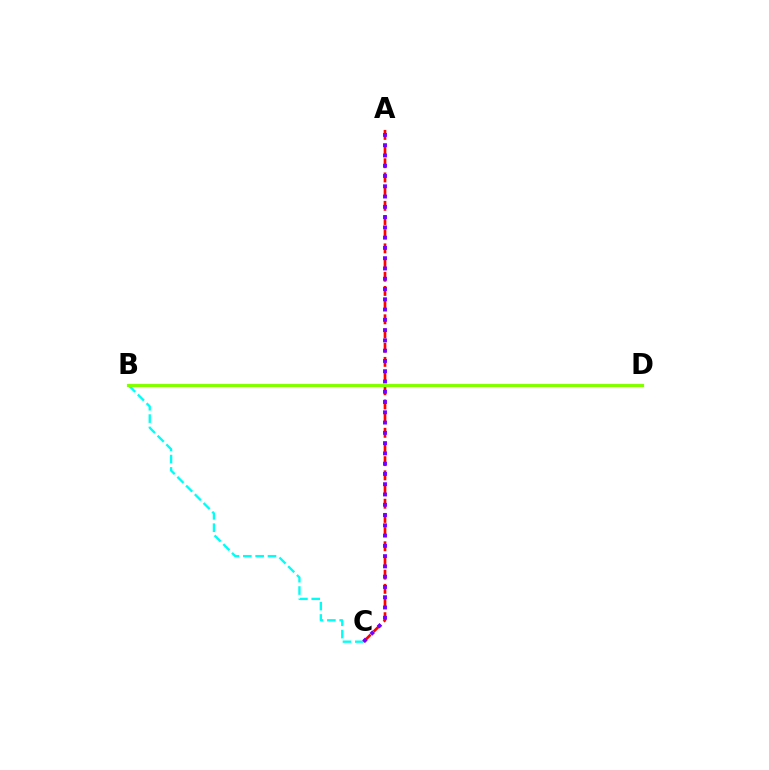{('B', 'C'): [{'color': '#00fff6', 'line_style': 'dashed', 'thickness': 1.68}], ('A', 'C'): [{'color': '#ff0000', 'line_style': 'dashed', 'thickness': 1.93}, {'color': '#7200ff', 'line_style': 'dotted', 'thickness': 2.79}], ('B', 'D'): [{'color': '#84ff00', 'line_style': 'solid', 'thickness': 2.29}]}